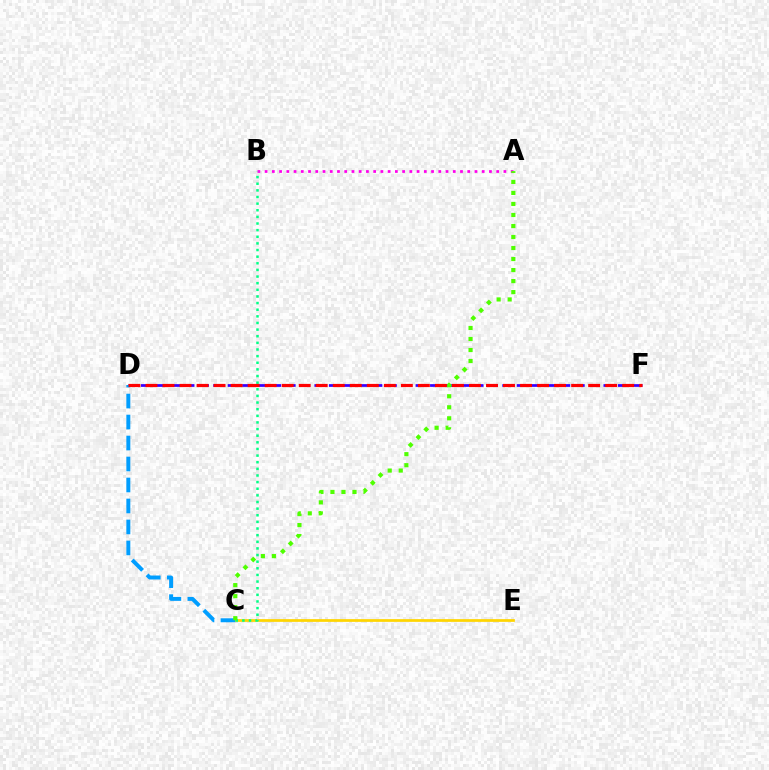{('C', 'E'): [{'color': '#ffd500', 'line_style': 'solid', 'thickness': 1.96}], ('A', 'B'): [{'color': '#ff00ed', 'line_style': 'dotted', 'thickness': 1.97}], ('D', 'F'): [{'color': '#3700ff', 'line_style': 'dashed', 'thickness': 1.96}, {'color': '#ff0000', 'line_style': 'dashed', 'thickness': 2.31}], ('C', 'D'): [{'color': '#009eff', 'line_style': 'dashed', 'thickness': 2.85}], ('B', 'C'): [{'color': '#00ff86', 'line_style': 'dotted', 'thickness': 1.8}], ('A', 'C'): [{'color': '#4fff00', 'line_style': 'dotted', 'thickness': 2.99}]}